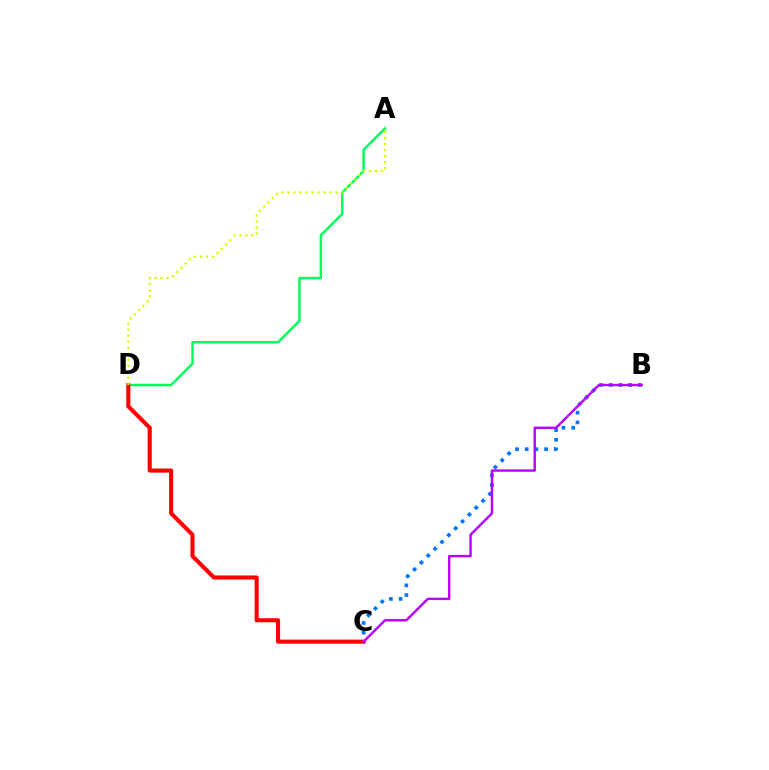{('B', 'C'): [{'color': '#0074ff', 'line_style': 'dotted', 'thickness': 2.63}, {'color': '#b900ff', 'line_style': 'solid', 'thickness': 1.73}], ('A', 'D'): [{'color': '#00ff5c', 'line_style': 'solid', 'thickness': 1.76}, {'color': '#d1ff00', 'line_style': 'dotted', 'thickness': 1.64}], ('C', 'D'): [{'color': '#ff0000', 'line_style': 'solid', 'thickness': 2.94}]}